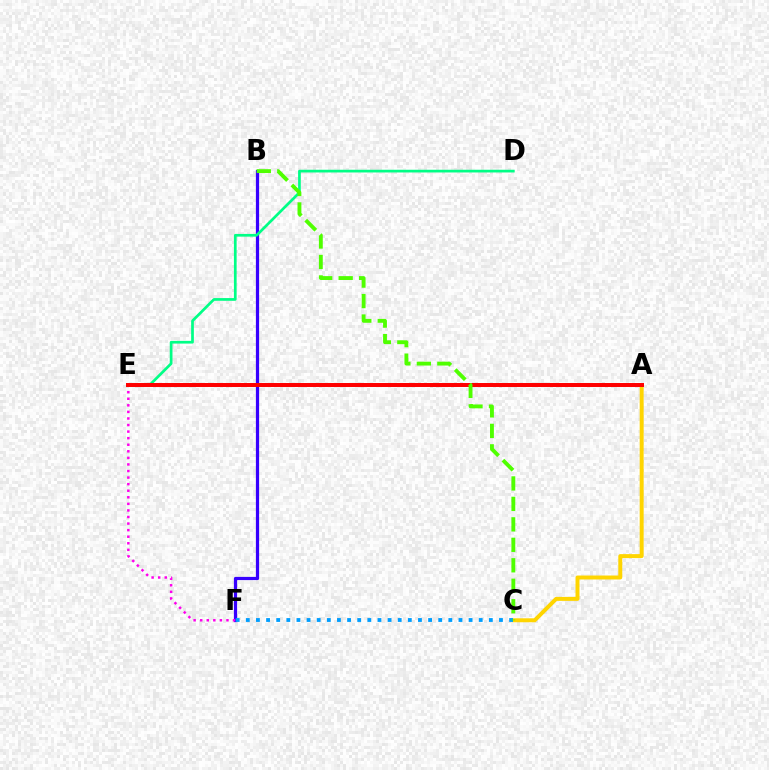{('B', 'F'): [{'color': '#3700ff', 'line_style': 'solid', 'thickness': 2.32}], ('A', 'C'): [{'color': '#ffd500', 'line_style': 'solid', 'thickness': 2.85}], ('E', 'F'): [{'color': '#ff00ed', 'line_style': 'dotted', 'thickness': 1.78}], ('D', 'E'): [{'color': '#00ff86', 'line_style': 'solid', 'thickness': 1.95}], ('A', 'E'): [{'color': '#ff0000', 'line_style': 'solid', 'thickness': 2.86}], ('C', 'F'): [{'color': '#009eff', 'line_style': 'dotted', 'thickness': 2.75}], ('B', 'C'): [{'color': '#4fff00', 'line_style': 'dashed', 'thickness': 2.78}]}